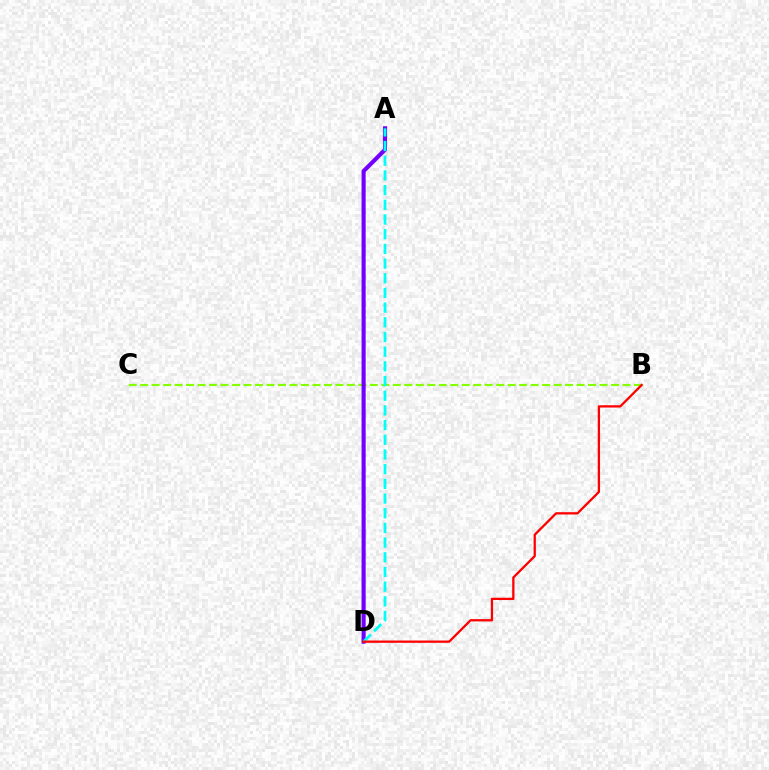{('B', 'C'): [{'color': '#84ff00', 'line_style': 'dashed', 'thickness': 1.56}], ('A', 'D'): [{'color': '#7200ff', 'line_style': 'solid', 'thickness': 2.96}, {'color': '#00fff6', 'line_style': 'dashed', 'thickness': 2.0}], ('B', 'D'): [{'color': '#ff0000', 'line_style': 'solid', 'thickness': 1.64}]}